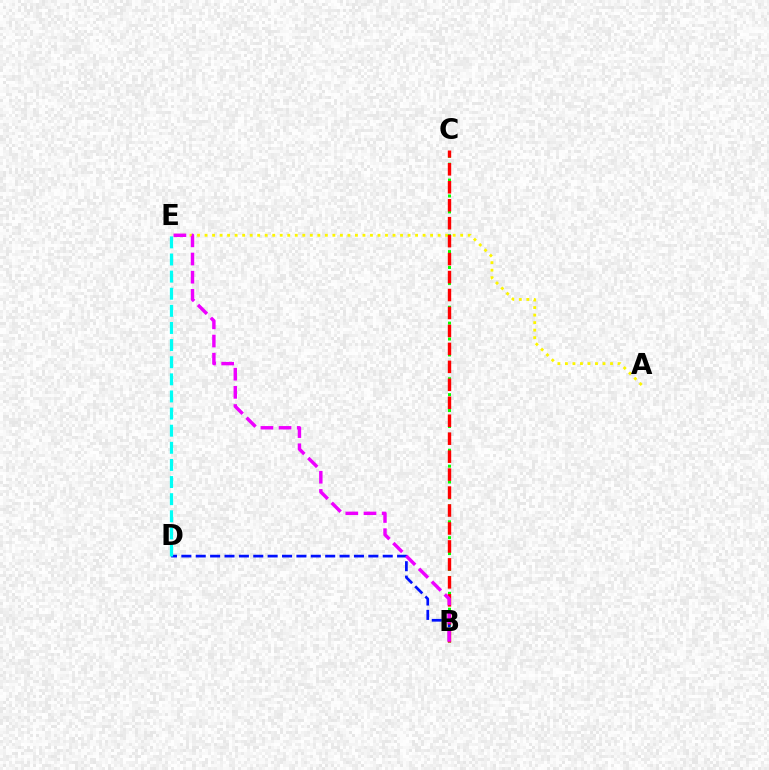{('A', 'E'): [{'color': '#fcf500', 'line_style': 'dotted', 'thickness': 2.04}], ('B', 'C'): [{'color': '#08ff00', 'line_style': 'dotted', 'thickness': 2.16}, {'color': '#ff0000', 'line_style': 'dashed', 'thickness': 2.44}], ('B', 'D'): [{'color': '#0010ff', 'line_style': 'dashed', 'thickness': 1.95}], ('D', 'E'): [{'color': '#00fff6', 'line_style': 'dashed', 'thickness': 2.33}], ('B', 'E'): [{'color': '#ee00ff', 'line_style': 'dashed', 'thickness': 2.47}]}